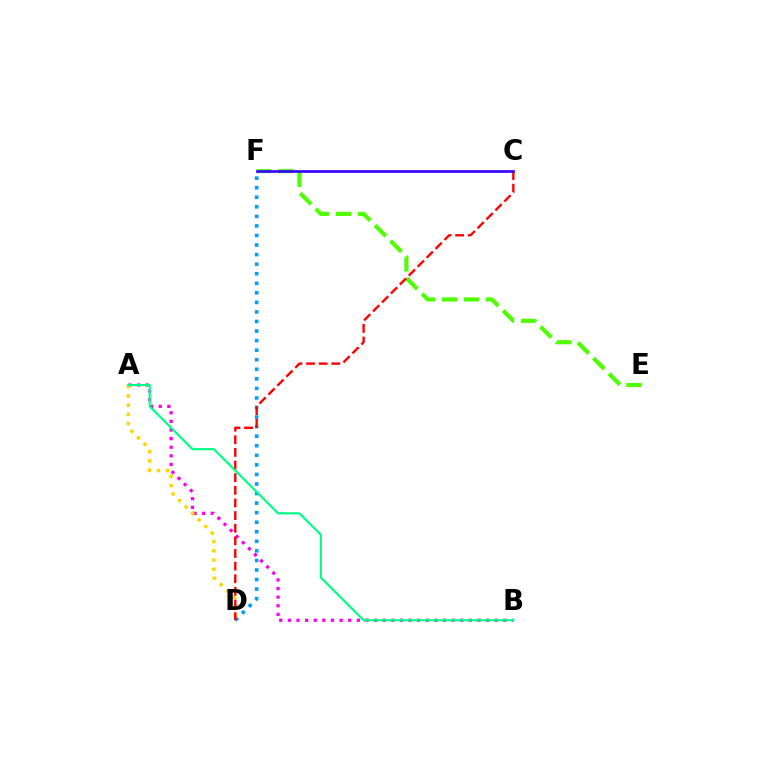{('A', 'B'): [{'color': '#ff00ed', 'line_style': 'dotted', 'thickness': 2.34}, {'color': '#00ff86', 'line_style': 'solid', 'thickness': 1.56}], ('A', 'D'): [{'color': '#ffd500', 'line_style': 'dotted', 'thickness': 2.5}], ('D', 'F'): [{'color': '#009eff', 'line_style': 'dotted', 'thickness': 2.6}], ('E', 'F'): [{'color': '#4fff00', 'line_style': 'dashed', 'thickness': 2.99}], ('C', 'D'): [{'color': '#ff0000', 'line_style': 'dashed', 'thickness': 1.72}], ('C', 'F'): [{'color': '#3700ff', 'line_style': 'solid', 'thickness': 1.92}]}